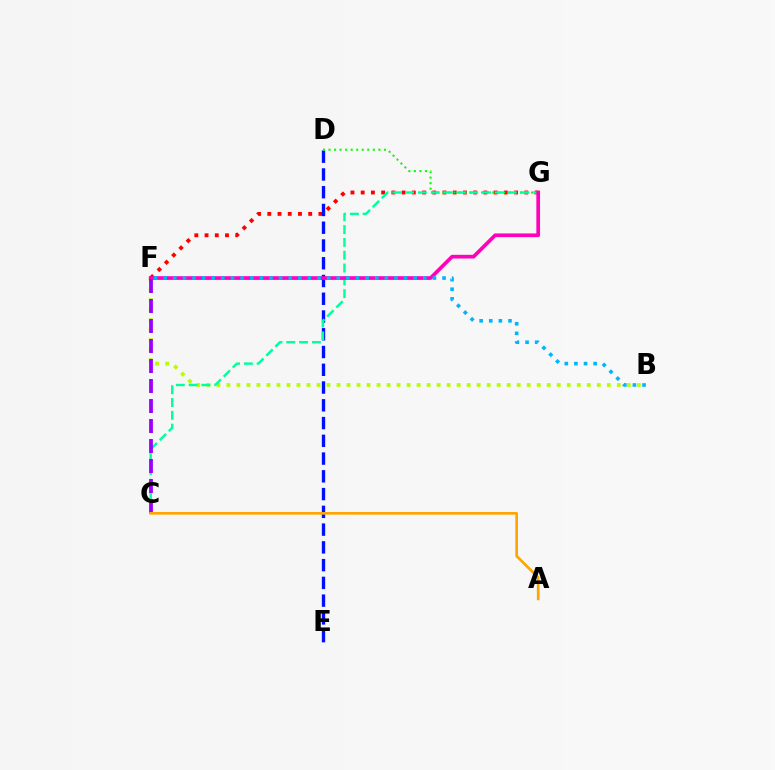{('F', 'G'): [{'color': '#ff0000', 'line_style': 'dotted', 'thickness': 2.78}, {'color': '#ff00bd', 'line_style': 'solid', 'thickness': 2.66}], ('B', 'F'): [{'color': '#b3ff00', 'line_style': 'dotted', 'thickness': 2.72}, {'color': '#00b5ff', 'line_style': 'dotted', 'thickness': 2.61}], ('D', 'E'): [{'color': '#0010ff', 'line_style': 'dashed', 'thickness': 2.41}], ('D', 'G'): [{'color': '#08ff00', 'line_style': 'dotted', 'thickness': 1.51}], ('C', 'G'): [{'color': '#00ff9d', 'line_style': 'dashed', 'thickness': 1.74}], ('C', 'F'): [{'color': '#9b00ff', 'line_style': 'dashed', 'thickness': 2.72}], ('A', 'C'): [{'color': '#ffa500', 'line_style': 'solid', 'thickness': 1.92}]}